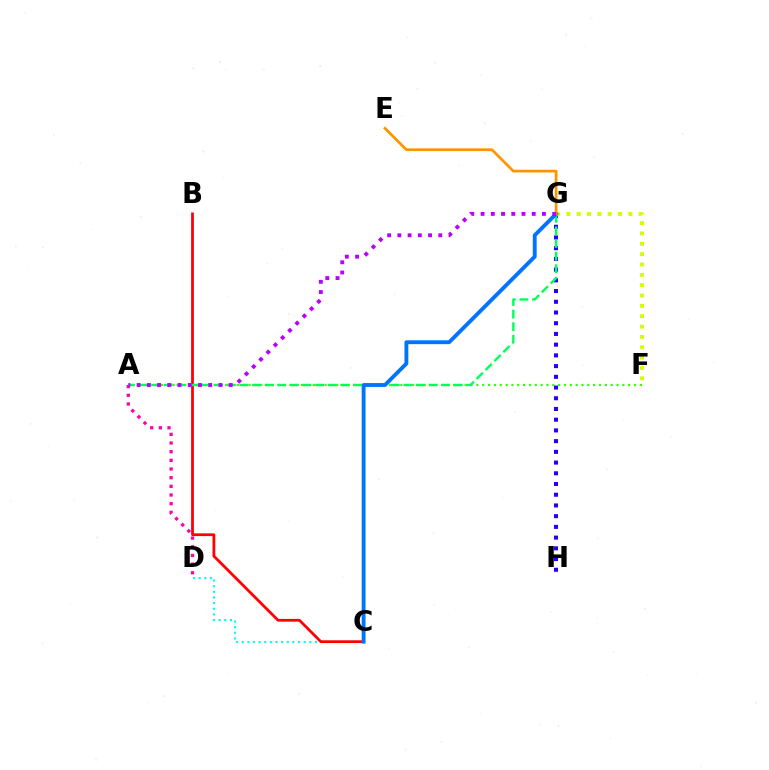{('G', 'H'): [{'color': '#2500ff', 'line_style': 'dotted', 'thickness': 2.91}], ('A', 'D'): [{'color': '#ff00ac', 'line_style': 'dotted', 'thickness': 2.35}], ('A', 'F'): [{'color': '#3dff00', 'line_style': 'dotted', 'thickness': 1.59}], ('C', 'D'): [{'color': '#00fff6', 'line_style': 'dotted', 'thickness': 1.53}], ('B', 'C'): [{'color': '#ff0000', 'line_style': 'solid', 'thickness': 1.98}], ('F', 'G'): [{'color': '#d1ff00', 'line_style': 'dotted', 'thickness': 2.81}], ('A', 'G'): [{'color': '#00ff5c', 'line_style': 'dashed', 'thickness': 1.71}, {'color': '#b900ff', 'line_style': 'dotted', 'thickness': 2.78}], ('C', 'G'): [{'color': '#0074ff', 'line_style': 'solid', 'thickness': 2.78}], ('E', 'G'): [{'color': '#ff9400', 'line_style': 'solid', 'thickness': 1.95}]}